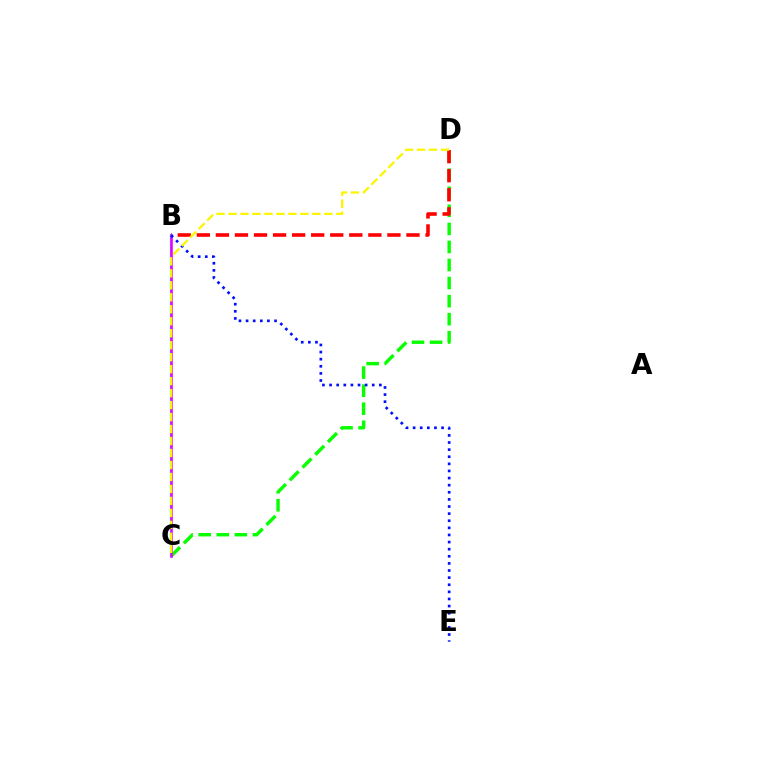{('C', 'D'): [{'color': '#08ff00', 'line_style': 'dashed', 'thickness': 2.45}, {'color': '#fcf500', 'line_style': 'dashed', 'thickness': 1.63}], ('B', 'D'): [{'color': '#ff0000', 'line_style': 'dashed', 'thickness': 2.59}], ('B', 'C'): [{'color': '#00fff6', 'line_style': 'solid', 'thickness': 1.62}, {'color': '#ee00ff', 'line_style': 'solid', 'thickness': 1.88}], ('B', 'E'): [{'color': '#0010ff', 'line_style': 'dotted', 'thickness': 1.93}]}